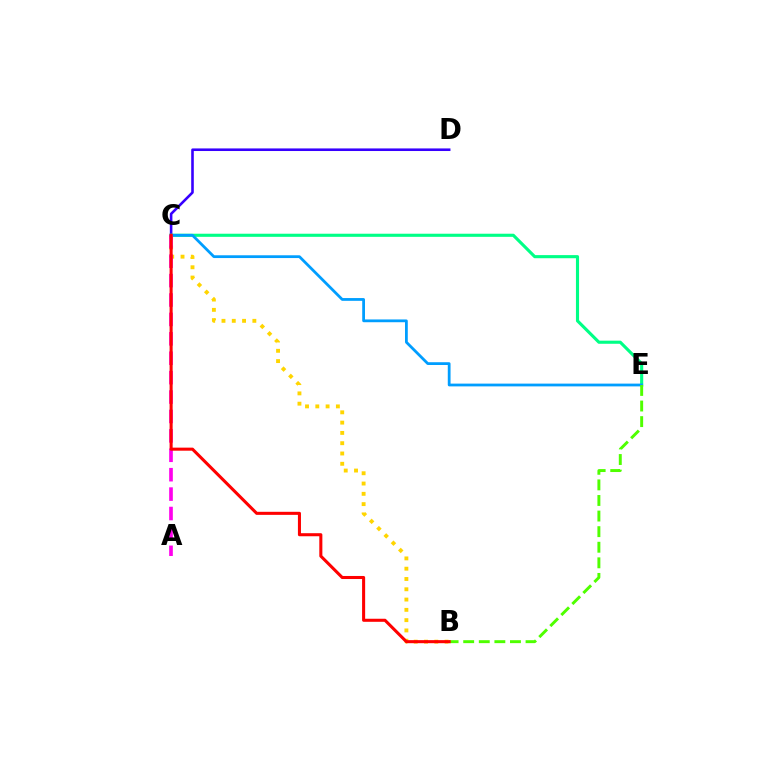{('B', 'C'): [{'color': '#ffd500', 'line_style': 'dotted', 'thickness': 2.8}, {'color': '#ff0000', 'line_style': 'solid', 'thickness': 2.2}], ('C', 'D'): [{'color': '#3700ff', 'line_style': 'solid', 'thickness': 1.87}], ('C', 'E'): [{'color': '#00ff86', 'line_style': 'solid', 'thickness': 2.24}, {'color': '#009eff', 'line_style': 'solid', 'thickness': 2.0}], ('A', 'C'): [{'color': '#ff00ed', 'line_style': 'dashed', 'thickness': 2.64}], ('B', 'E'): [{'color': '#4fff00', 'line_style': 'dashed', 'thickness': 2.12}]}